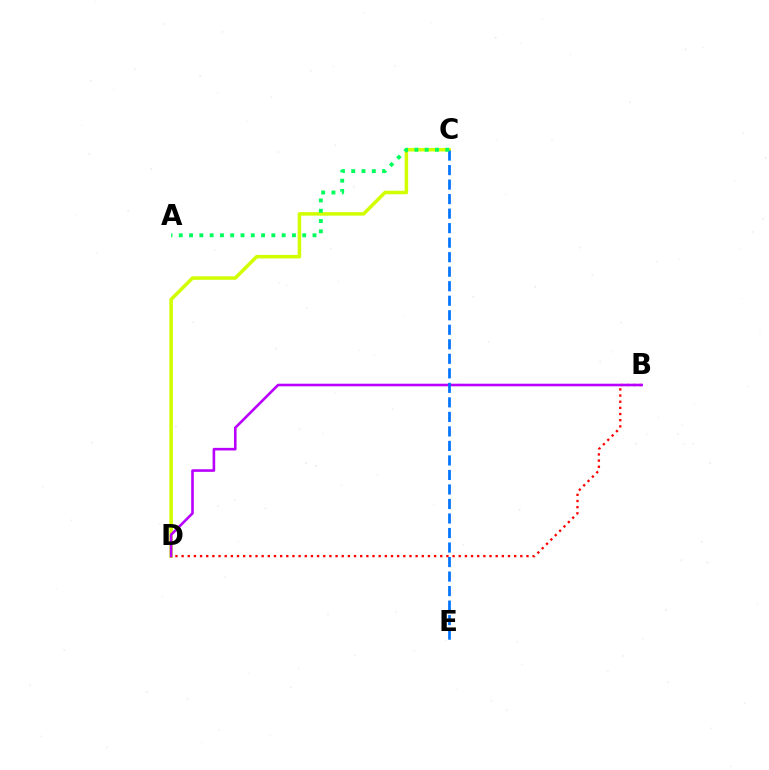{('C', 'D'): [{'color': '#d1ff00', 'line_style': 'solid', 'thickness': 2.53}], ('B', 'D'): [{'color': '#ff0000', 'line_style': 'dotted', 'thickness': 1.67}, {'color': '#b900ff', 'line_style': 'solid', 'thickness': 1.87}], ('C', 'E'): [{'color': '#0074ff', 'line_style': 'dashed', 'thickness': 1.97}], ('A', 'C'): [{'color': '#00ff5c', 'line_style': 'dotted', 'thickness': 2.79}]}